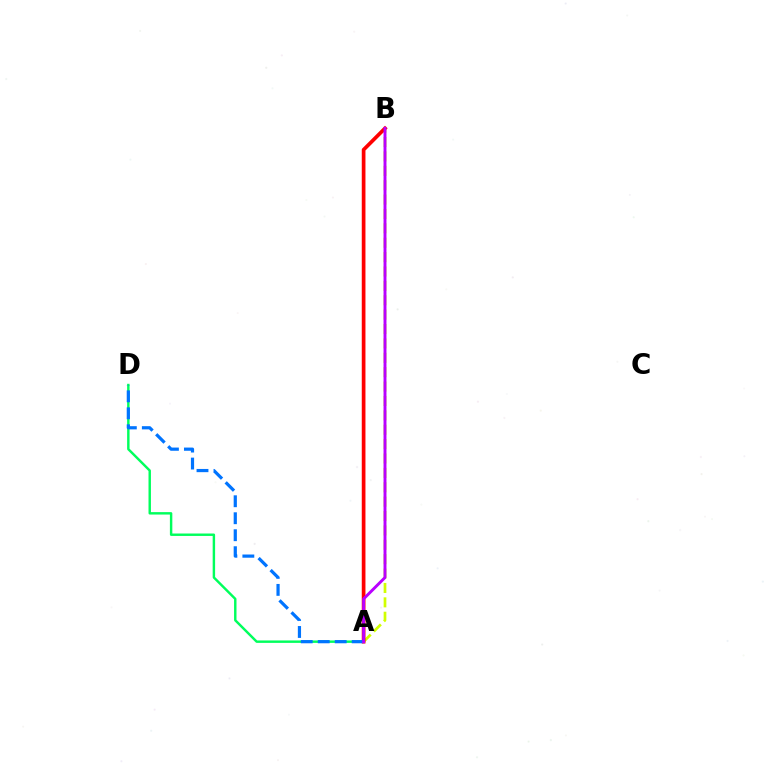{('A', 'B'): [{'color': '#d1ff00', 'line_style': 'dashed', 'thickness': 1.95}, {'color': '#ff0000', 'line_style': 'solid', 'thickness': 2.66}, {'color': '#b900ff', 'line_style': 'solid', 'thickness': 2.11}], ('A', 'D'): [{'color': '#00ff5c', 'line_style': 'solid', 'thickness': 1.75}, {'color': '#0074ff', 'line_style': 'dashed', 'thickness': 2.31}]}